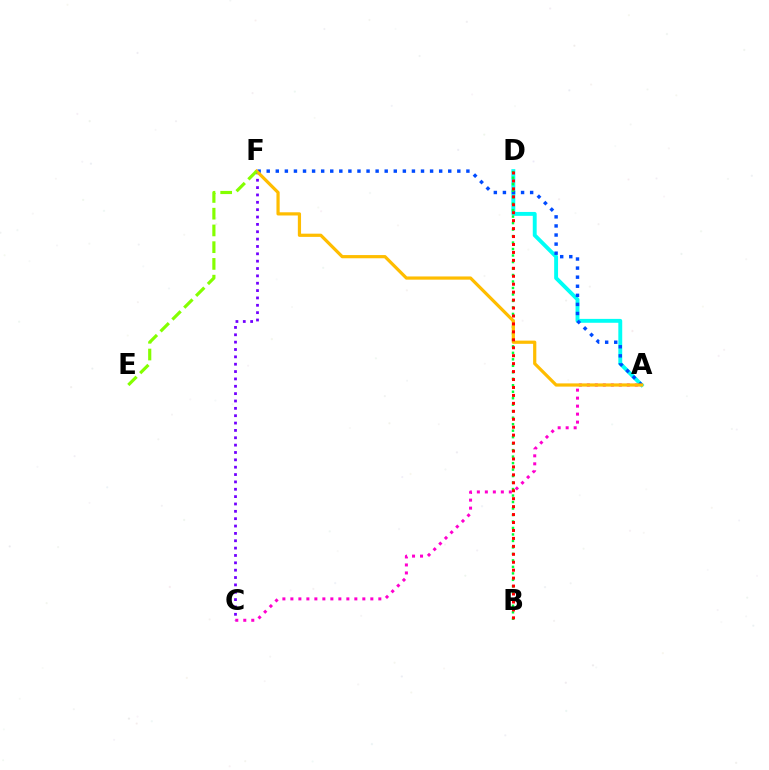{('A', 'D'): [{'color': '#00fff6', 'line_style': 'solid', 'thickness': 2.8}], ('A', 'F'): [{'color': '#004bff', 'line_style': 'dotted', 'thickness': 2.47}, {'color': '#ffbd00', 'line_style': 'solid', 'thickness': 2.31}], ('B', 'D'): [{'color': '#00ff39', 'line_style': 'dotted', 'thickness': 1.76}, {'color': '#ff0000', 'line_style': 'dotted', 'thickness': 2.16}], ('A', 'C'): [{'color': '#ff00cf', 'line_style': 'dotted', 'thickness': 2.17}], ('C', 'F'): [{'color': '#7200ff', 'line_style': 'dotted', 'thickness': 2.0}], ('E', 'F'): [{'color': '#84ff00', 'line_style': 'dashed', 'thickness': 2.27}]}